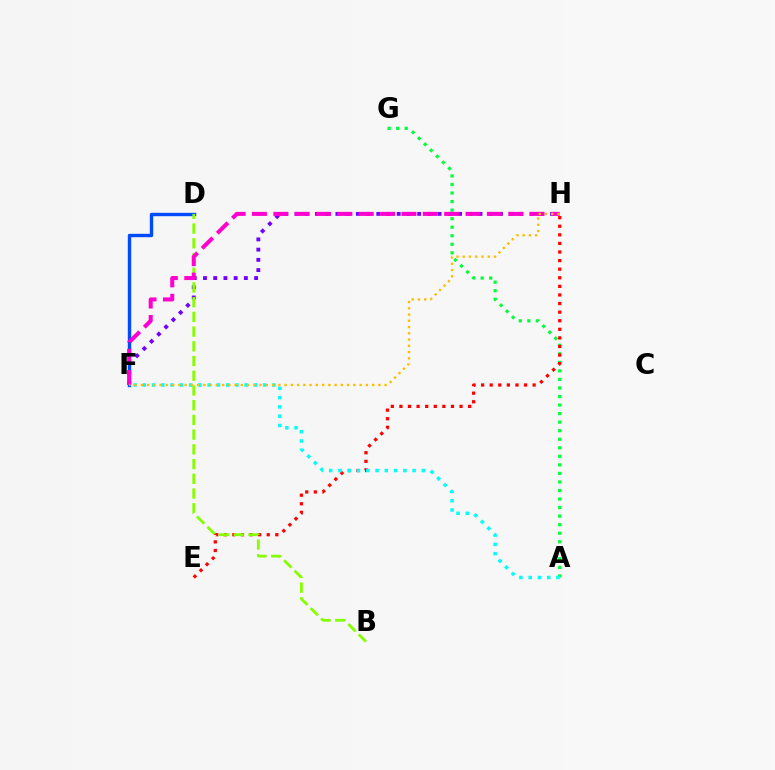{('A', 'G'): [{'color': '#00ff39', 'line_style': 'dotted', 'thickness': 2.32}], ('F', 'H'): [{'color': '#7200ff', 'line_style': 'dotted', 'thickness': 2.78}, {'color': '#ff00cf', 'line_style': 'dashed', 'thickness': 2.9}, {'color': '#ffbd00', 'line_style': 'dotted', 'thickness': 1.7}], ('E', 'H'): [{'color': '#ff0000', 'line_style': 'dotted', 'thickness': 2.33}], ('D', 'F'): [{'color': '#004bff', 'line_style': 'solid', 'thickness': 2.44}], ('A', 'F'): [{'color': '#00fff6', 'line_style': 'dotted', 'thickness': 2.52}], ('B', 'D'): [{'color': '#84ff00', 'line_style': 'dashed', 'thickness': 2.0}]}